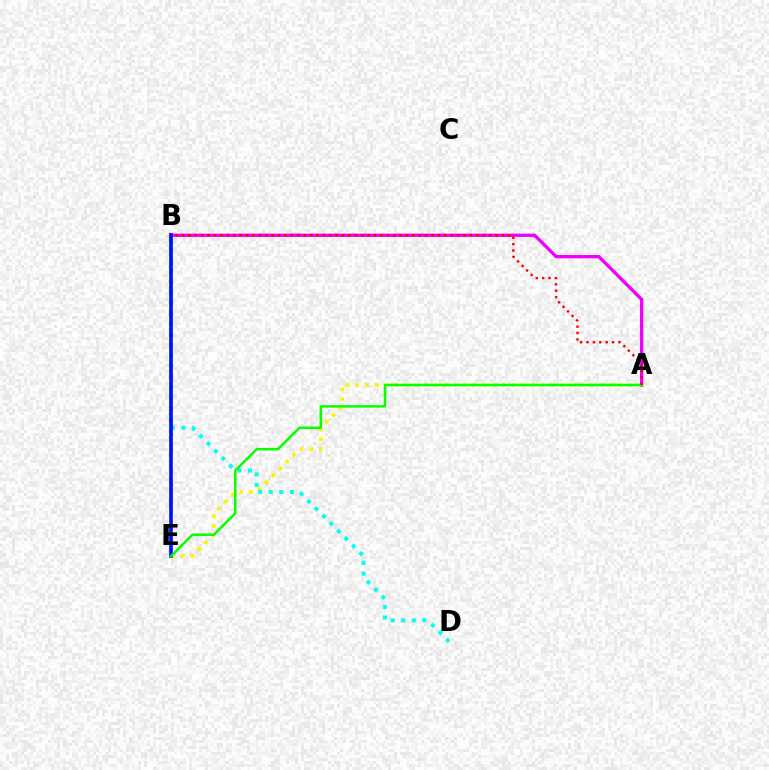{('A', 'E'): [{'color': '#fcf500', 'line_style': 'dotted', 'thickness': 2.65}, {'color': '#08ff00', 'line_style': 'solid', 'thickness': 1.8}], ('B', 'D'): [{'color': '#00fff6', 'line_style': 'dotted', 'thickness': 2.86}], ('A', 'B'): [{'color': '#ee00ff', 'line_style': 'solid', 'thickness': 2.37}, {'color': '#ff0000', 'line_style': 'dotted', 'thickness': 1.74}], ('B', 'E'): [{'color': '#0010ff', 'line_style': 'solid', 'thickness': 2.64}]}